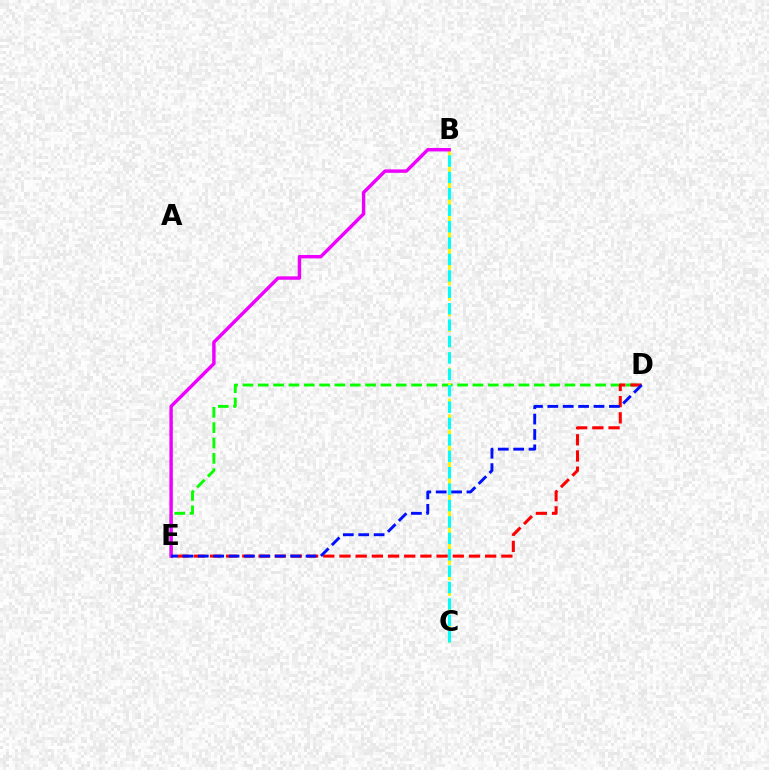{('D', 'E'): [{'color': '#08ff00', 'line_style': 'dashed', 'thickness': 2.08}, {'color': '#ff0000', 'line_style': 'dashed', 'thickness': 2.2}, {'color': '#0010ff', 'line_style': 'dashed', 'thickness': 2.09}], ('B', 'C'): [{'color': '#fcf500', 'line_style': 'dashed', 'thickness': 2.11}, {'color': '#00fff6', 'line_style': 'dashed', 'thickness': 2.23}], ('B', 'E'): [{'color': '#ee00ff', 'line_style': 'solid', 'thickness': 2.46}]}